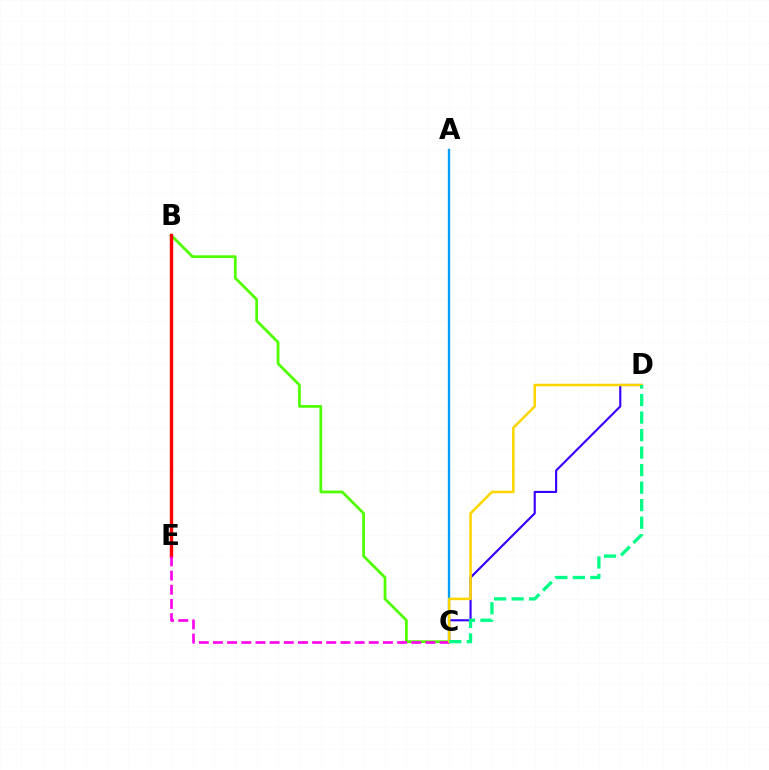{('A', 'C'): [{'color': '#009eff', 'line_style': 'solid', 'thickness': 1.69}], ('B', 'C'): [{'color': '#4fff00', 'line_style': 'solid', 'thickness': 1.98}], ('B', 'E'): [{'color': '#ff0000', 'line_style': 'solid', 'thickness': 2.44}], ('C', 'E'): [{'color': '#ff00ed', 'line_style': 'dashed', 'thickness': 1.92}], ('C', 'D'): [{'color': '#3700ff', 'line_style': 'solid', 'thickness': 1.54}, {'color': '#ffd500', 'line_style': 'solid', 'thickness': 1.83}, {'color': '#00ff86', 'line_style': 'dashed', 'thickness': 2.38}]}